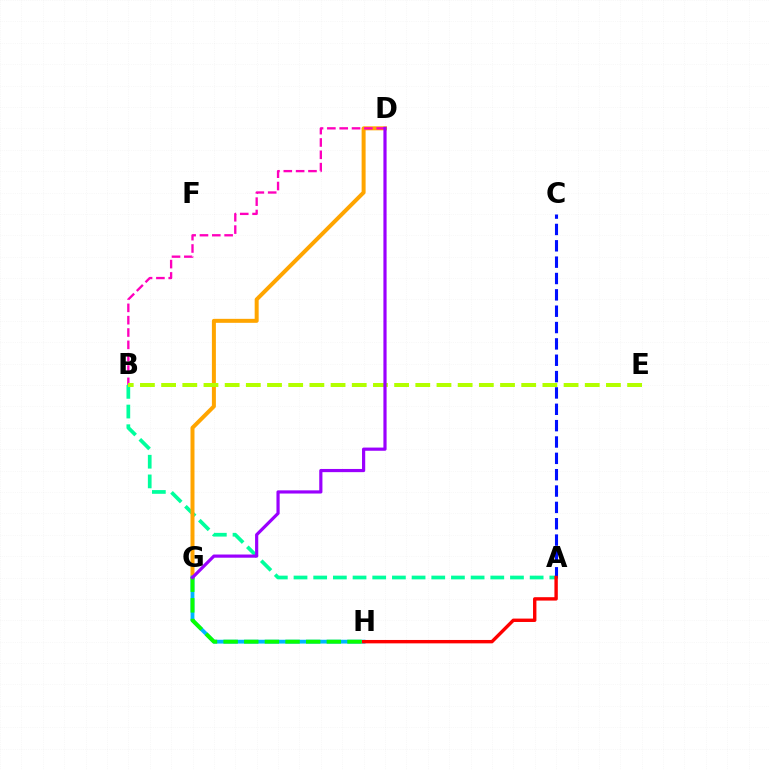{('A', 'B'): [{'color': '#00ff9d', 'line_style': 'dashed', 'thickness': 2.67}], ('D', 'G'): [{'color': '#ffa500', 'line_style': 'solid', 'thickness': 2.87}, {'color': '#9b00ff', 'line_style': 'solid', 'thickness': 2.3}], ('A', 'C'): [{'color': '#0010ff', 'line_style': 'dashed', 'thickness': 2.22}], ('B', 'D'): [{'color': '#ff00bd', 'line_style': 'dashed', 'thickness': 1.68}], ('G', 'H'): [{'color': '#00b5ff', 'line_style': 'solid', 'thickness': 2.75}, {'color': '#08ff00', 'line_style': 'dashed', 'thickness': 2.8}], ('A', 'H'): [{'color': '#ff0000', 'line_style': 'solid', 'thickness': 2.44}], ('B', 'E'): [{'color': '#b3ff00', 'line_style': 'dashed', 'thickness': 2.88}]}